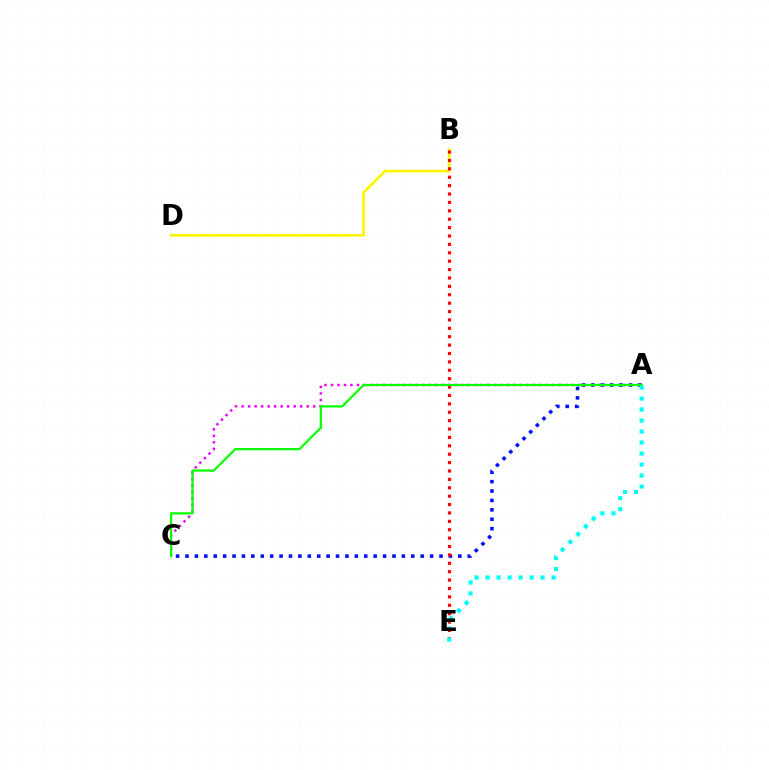{('B', 'D'): [{'color': '#fcf500', 'line_style': 'solid', 'thickness': 1.94}], ('A', 'C'): [{'color': '#ee00ff', 'line_style': 'dotted', 'thickness': 1.77}, {'color': '#0010ff', 'line_style': 'dotted', 'thickness': 2.56}, {'color': '#08ff00', 'line_style': 'solid', 'thickness': 1.6}], ('B', 'E'): [{'color': '#ff0000', 'line_style': 'dotted', 'thickness': 2.28}], ('A', 'E'): [{'color': '#00fff6', 'line_style': 'dotted', 'thickness': 2.99}]}